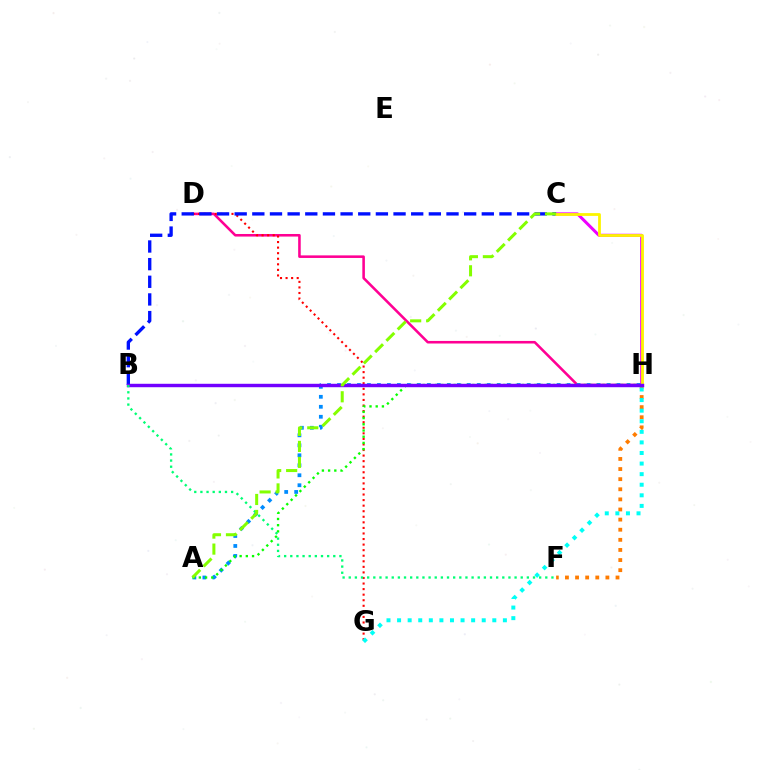{('F', 'H'): [{'color': '#ff7c00', 'line_style': 'dotted', 'thickness': 2.75}], ('D', 'H'): [{'color': '#ff0094', 'line_style': 'solid', 'thickness': 1.85}], ('A', 'H'): [{'color': '#008cff', 'line_style': 'dotted', 'thickness': 2.71}, {'color': '#08ff00', 'line_style': 'dotted', 'thickness': 1.69}], ('D', 'G'): [{'color': '#ff0000', 'line_style': 'dotted', 'thickness': 1.51}], ('C', 'H'): [{'color': '#ee00ff', 'line_style': 'solid', 'thickness': 2.17}, {'color': '#fcf500', 'line_style': 'solid', 'thickness': 2.01}], ('B', 'C'): [{'color': '#0010ff', 'line_style': 'dashed', 'thickness': 2.4}], ('G', 'H'): [{'color': '#00fff6', 'line_style': 'dotted', 'thickness': 2.87}], ('B', 'H'): [{'color': '#7200ff', 'line_style': 'solid', 'thickness': 2.47}], ('B', 'F'): [{'color': '#00ff74', 'line_style': 'dotted', 'thickness': 1.67}], ('A', 'C'): [{'color': '#84ff00', 'line_style': 'dashed', 'thickness': 2.17}]}